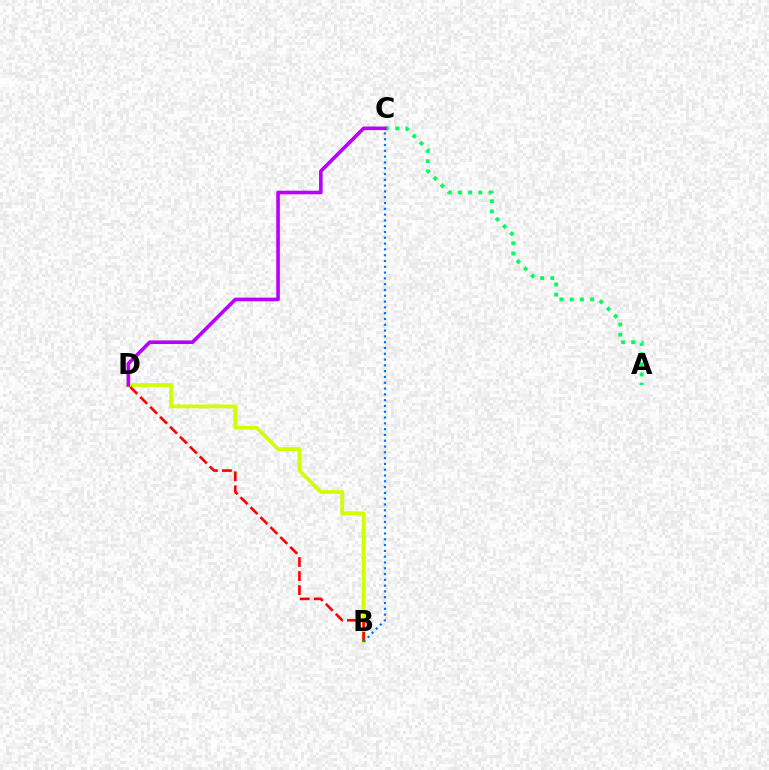{('B', 'D'): [{'color': '#d1ff00', 'line_style': 'solid', 'thickness': 2.71}, {'color': '#ff0000', 'line_style': 'dashed', 'thickness': 1.91}], ('B', 'C'): [{'color': '#0074ff', 'line_style': 'dotted', 'thickness': 1.58}], ('A', 'C'): [{'color': '#00ff5c', 'line_style': 'dotted', 'thickness': 2.77}], ('C', 'D'): [{'color': '#b900ff', 'line_style': 'solid', 'thickness': 2.6}]}